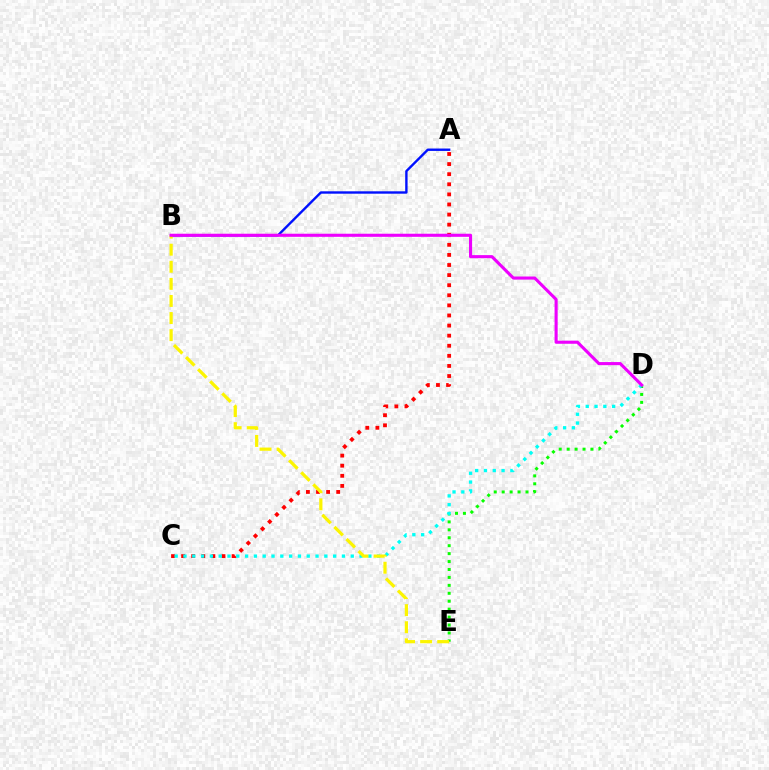{('A', 'C'): [{'color': '#ff0000', 'line_style': 'dotted', 'thickness': 2.74}], ('A', 'B'): [{'color': '#0010ff', 'line_style': 'solid', 'thickness': 1.72}], ('D', 'E'): [{'color': '#08ff00', 'line_style': 'dotted', 'thickness': 2.16}], ('C', 'D'): [{'color': '#00fff6', 'line_style': 'dotted', 'thickness': 2.39}], ('B', 'E'): [{'color': '#fcf500', 'line_style': 'dashed', 'thickness': 2.32}], ('B', 'D'): [{'color': '#ee00ff', 'line_style': 'solid', 'thickness': 2.23}]}